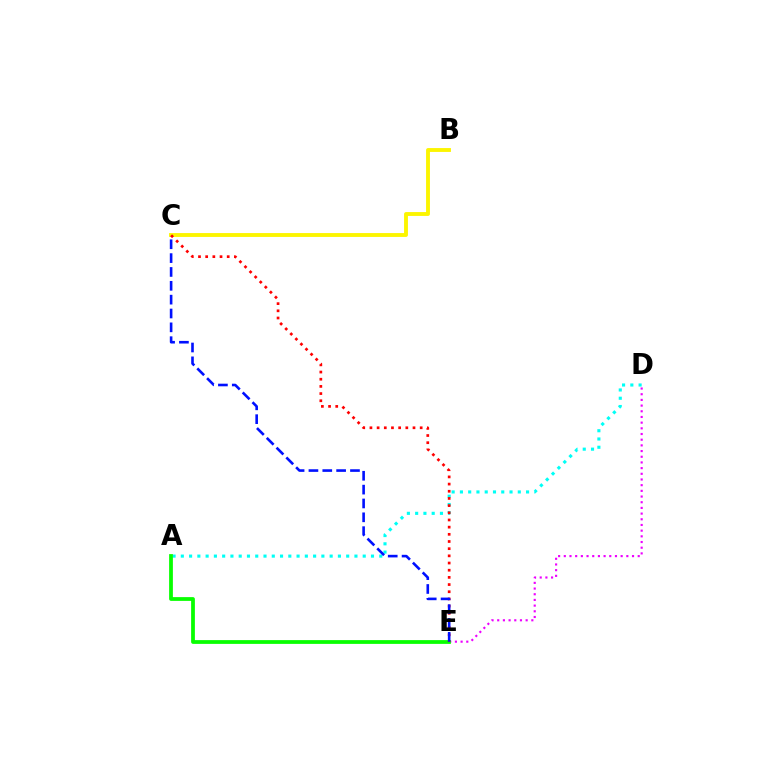{('D', 'E'): [{'color': '#ee00ff', 'line_style': 'dotted', 'thickness': 1.54}], ('B', 'C'): [{'color': '#fcf500', 'line_style': 'solid', 'thickness': 2.79}], ('A', 'D'): [{'color': '#00fff6', 'line_style': 'dotted', 'thickness': 2.25}], ('A', 'E'): [{'color': '#08ff00', 'line_style': 'solid', 'thickness': 2.71}], ('C', 'E'): [{'color': '#ff0000', 'line_style': 'dotted', 'thickness': 1.95}, {'color': '#0010ff', 'line_style': 'dashed', 'thickness': 1.88}]}